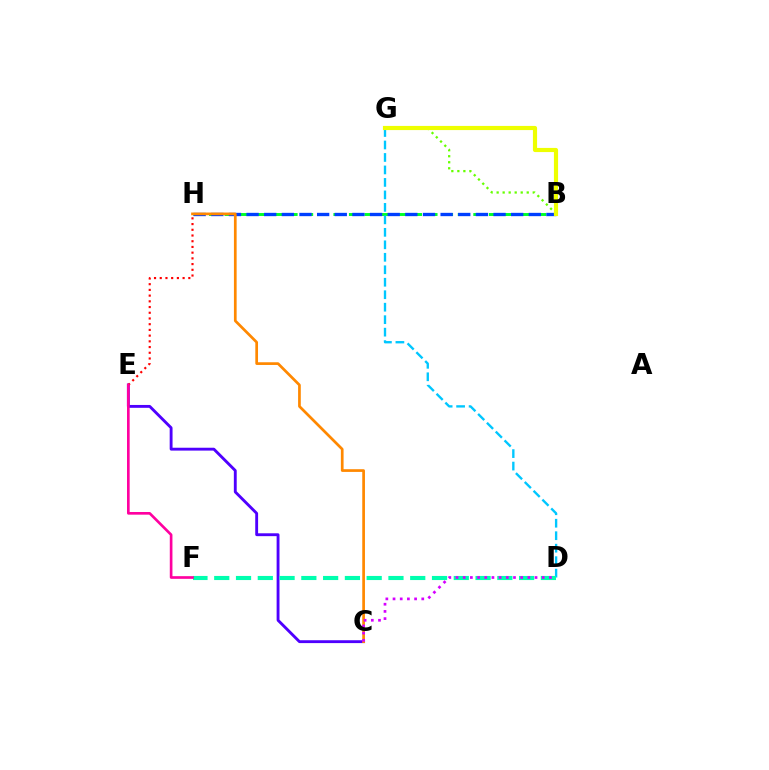{('B', 'H'): [{'color': '#00ff27', 'line_style': 'dashed', 'thickness': 2.11}, {'color': '#003fff', 'line_style': 'dashed', 'thickness': 2.4}], ('C', 'E'): [{'color': '#4f00ff', 'line_style': 'solid', 'thickness': 2.06}], ('E', 'H'): [{'color': '#ff0000', 'line_style': 'dotted', 'thickness': 1.55}], ('D', 'G'): [{'color': '#00c7ff', 'line_style': 'dashed', 'thickness': 1.7}], ('B', 'G'): [{'color': '#66ff00', 'line_style': 'dotted', 'thickness': 1.64}, {'color': '#eeff00', 'line_style': 'solid', 'thickness': 2.99}], ('C', 'H'): [{'color': '#ff8800', 'line_style': 'solid', 'thickness': 1.95}], ('D', 'F'): [{'color': '#00ffaf', 'line_style': 'dashed', 'thickness': 2.96}], ('E', 'F'): [{'color': '#ff00a0', 'line_style': 'solid', 'thickness': 1.92}], ('C', 'D'): [{'color': '#d600ff', 'line_style': 'dotted', 'thickness': 1.95}]}